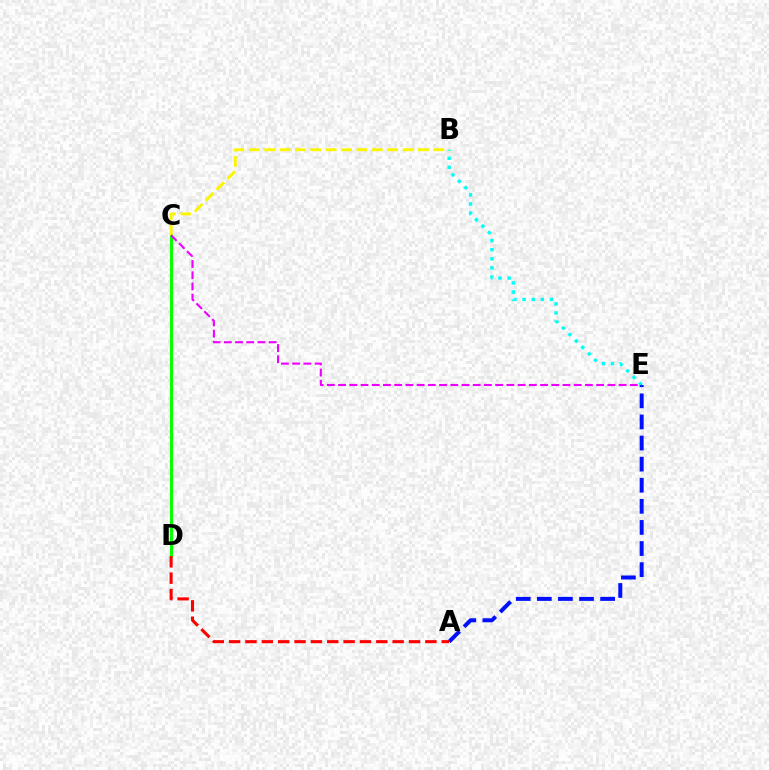{('B', 'E'): [{'color': '#00fff6', 'line_style': 'dotted', 'thickness': 2.47}], ('C', 'D'): [{'color': '#08ff00', 'line_style': 'solid', 'thickness': 2.24}], ('A', 'E'): [{'color': '#0010ff', 'line_style': 'dashed', 'thickness': 2.87}], ('A', 'D'): [{'color': '#ff0000', 'line_style': 'dashed', 'thickness': 2.22}], ('B', 'C'): [{'color': '#fcf500', 'line_style': 'dashed', 'thickness': 2.09}], ('C', 'E'): [{'color': '#ee00ff', 'line_style': 'dashed', 'thickness': 1.52}]}